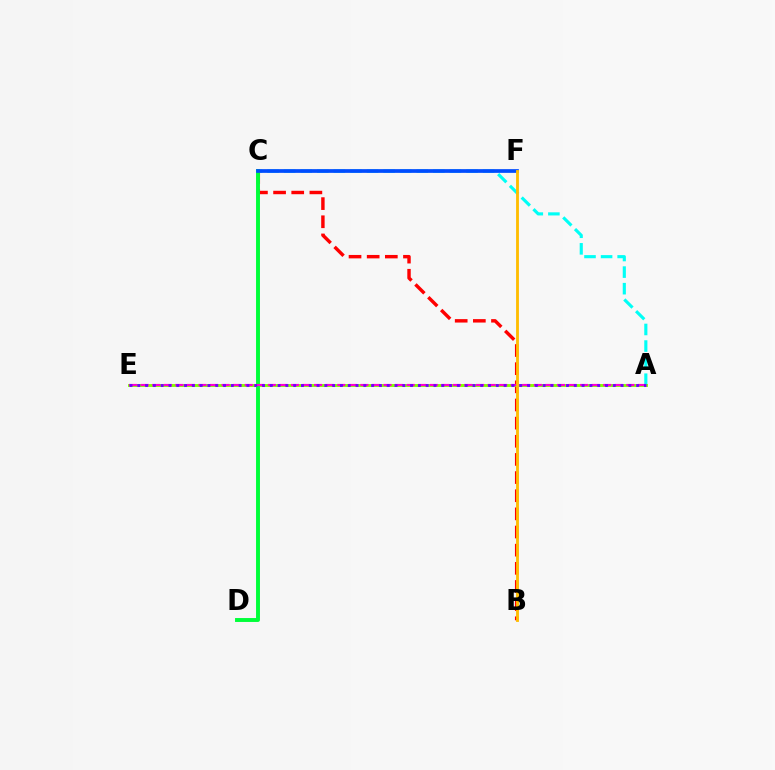{('A', 'C'): [{'color': '#00fff6', 'line_style': 'dashed', 'thickness': 2.25}], ('B', 'C'): [{'color': '#ff0000', 'line_style': 'dashed', 'thickness': 2.47}], ('A', 'E'): [{'color': '#84ff00', 'line_style': 'solid', 'thickness': 2.1}, {'color': '#ff00cf', 'line_style': 'dashed', 'thickness': 1.57}, {'color': '#7200ff', 'line_style': 'dotted', 'thickness': 2.12}], ('C', 'D'): [{'color': '#00ff39', 'line_style': 'solid', 'thickness': 2.82}], ('C', 'F'): [{'color': '#004bff', 'line_style': 'solid', 'thickness': 2.67}], ('B', 'F'): [{'color': '#ffbd00', 'line_style': 'solid', 'thickness': 2.04}]}